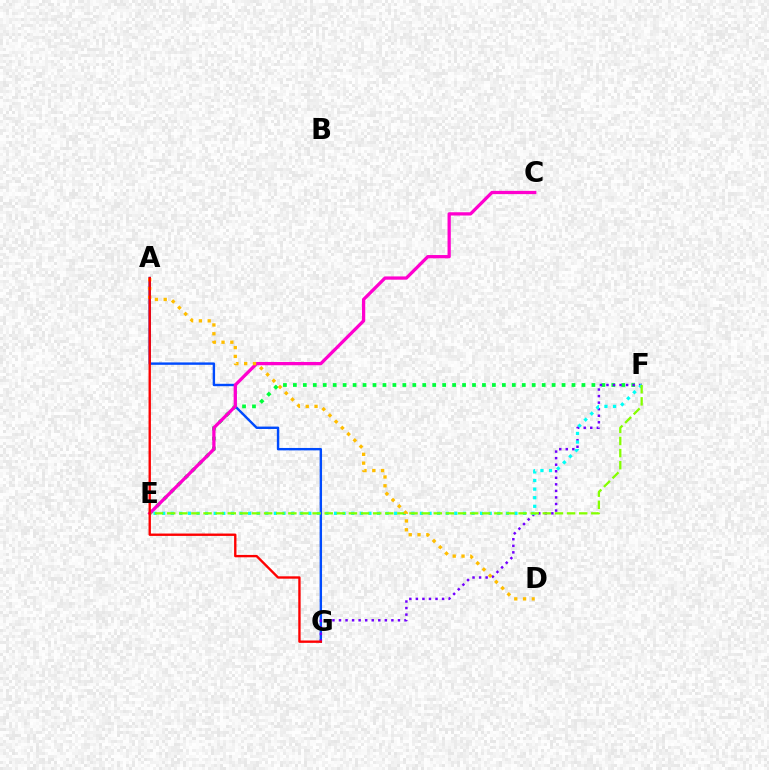{('E', 'F'): [{'color': '#00ff39', 'line_style': 'dotted', 'thickness': 2.7}, {'color': '#00fff6', 'line_style': 'dotted', 'thickness': 2.33}, {'color': '#84ff00', 'line_style': 'dashed', 'thickness': 1.65}], ('A', 'G'): [{'color': '#004bff', 'line_style': 'solid', 'thickness': 1.73}, {'color': '#ff0000', 'line_style': 'solid', 'thickness': 1.7}], ('F', 'G'): [{'color': '#7200ff', 'line_style': 'dotted', 'thickness': 1.78}], ('C', 'E'): [{'color': '#ff00cf', 'line_style': 'solid', 'thickness': 2.35}], ('A', 'D'): [{'color': '#ffbd00', 'line_style': 'dotted', 'thickness': 2.39}]}